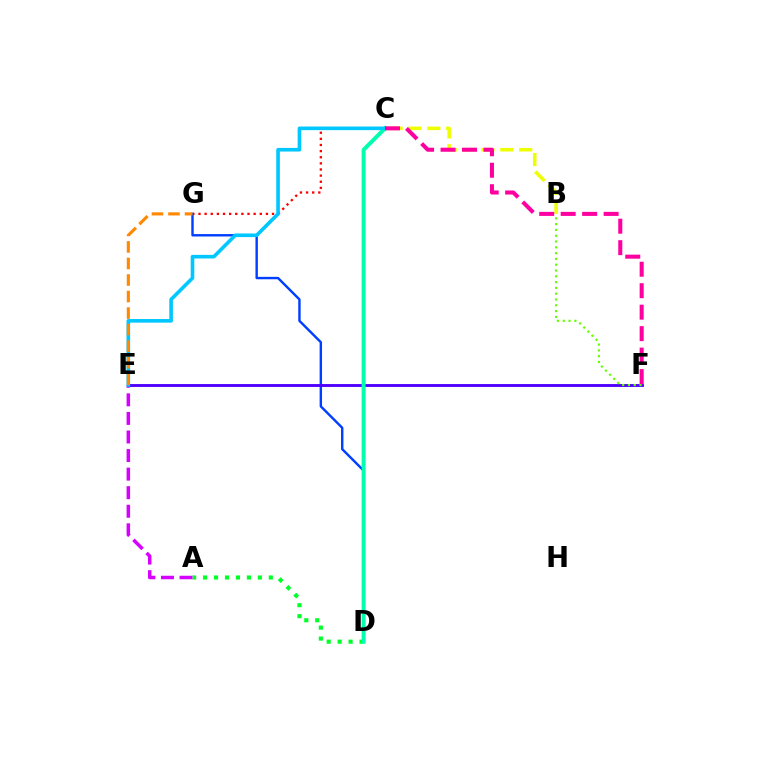{('A', 'D'): [{'color': '#00ff27', 'line_style': 'dotted', 'thickness': 2.98}], ('A', 'E'): [{'color': '#d600ff', 'line_style': 'dashed', 'thickness': 2.52}], ('C', 'G'): [{'color': '#ff0000', 'line_style': 'dotted', 'thickness': 1.66}], ('D', 'G'): [{'color': '#003fff', 'line_style': 'solid', 'thickness': 1.74}], ('B', 'C'): [{'color': '#eeff00', 'line_style': 'dashed', 'thickness': 2.56}], ('E', 'F'): [{'color': '#4f00ff', 'line_style': 'solid', 'thickness': 2.07}], ('C', 'D'): [{'color': '#00ffaf', 'line_style': 'solid', 'thickness': 2.87}], ('C', 'E'): [{'color': '#00c7ff', 'line_style': 'solid', 'thickness': 2.61}], ('E', 'G'): [{'color': '#ff8800', 'line_style': 'dashed', 'thickness': 2.25}], ('B', 'F'): [{'color': '#66ff00', 'line_style': 'dotted', 'thickness': 1.57}], ('C', 'F'): [{'color': '#ff00a0', 'line_style': 'dashed', 'thickness': 2.92}]}